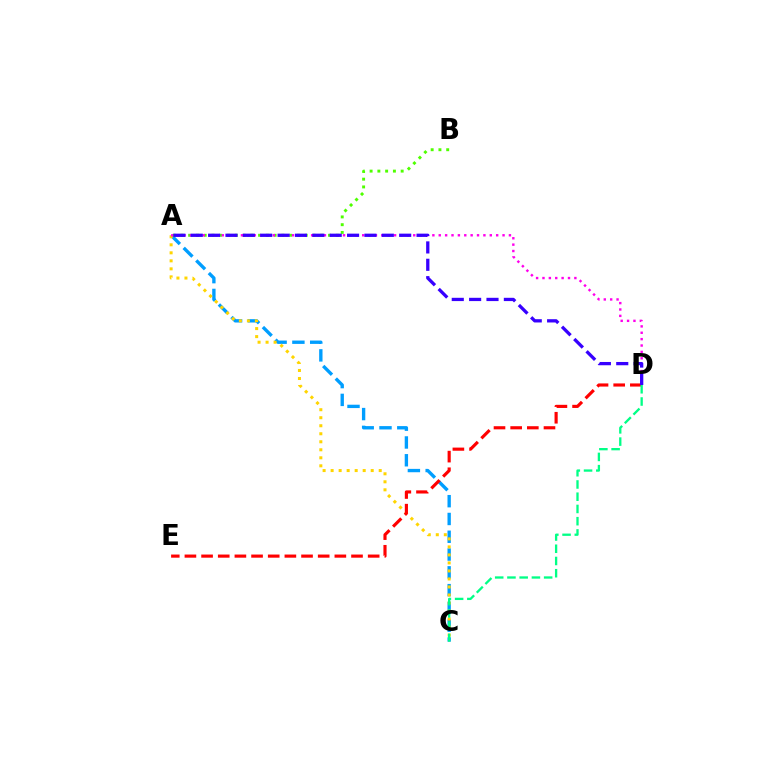{('A', 'C'): [{'color': '#009eff', 'line_style': 'dashed', 'thickness': 2.42}, {'color': '#ffd500', 'line_style': 'dotted', 'thickness': 2.18}], ('A', 'B'): [{'color': '#4fff00', 'line_style': 'dotted', 'thickness': 2.11}], ('A', 'D'): [{'color': '#ff00ed', 'line_style': 'dotted', 'thickness': 1.73}, {'color': '#3700ff', 'line_style': 'dashed', 'thickness': 2.36}], ('D', 'E'): [{'color': '#ff0000', 'line_style': 'dashed', 'thickness': 2.26}], ('C', 'D'): [{'color': '#00ff86', 'line_style': 'dashed', 'thickness': 1.66}]}